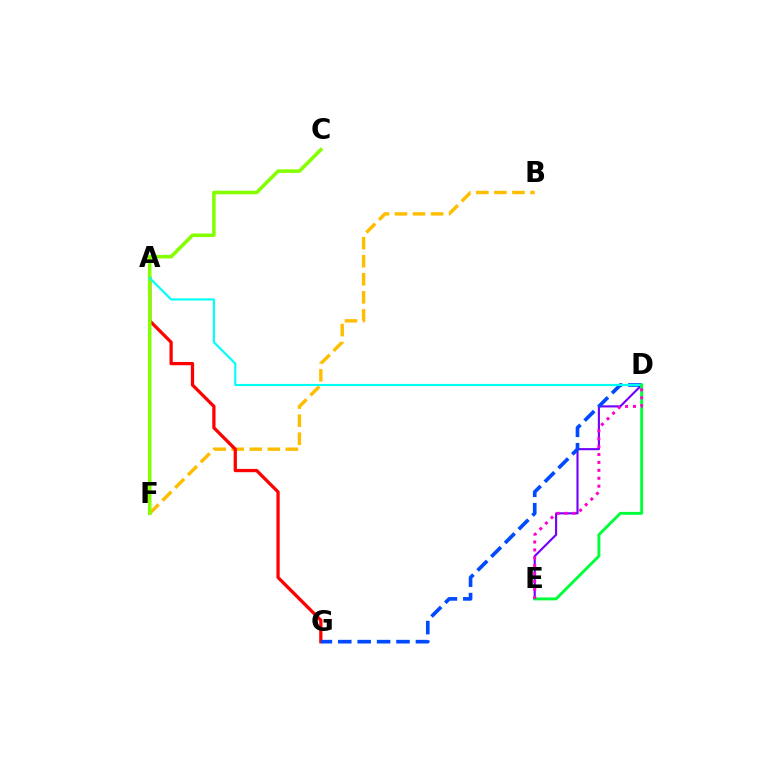{('B', 'F'): [{'color': '#ffbd00', 'line_style': 'dashed', 'thickness': 2.45}], ('D', 'E'): [{'color': '#7200ff', 'line_style': 'solid', 'thickness': 1.53}, {'color': '#00ff39', 'line_style': 'solid', 'thickness': 2.1}, {'color': '#ff00cf', 'line_style': 'dotted', 'thickness': 2.15}], ('A', 'G'): [{'color': '#ff0000', 'line_style': 'solid', 'thickness': 2.35}], ('C', 'F'): [{'color': '#84ff00', 'line_style': 'solid', 'thickness': 2.56}], ('D', 'G'): [{'color': '#004bff', 'line_style': 'dashed', 'thickness': 2.64}], ('A', 'D'): [{'color': '#00fff6', 'line_style': 'solid', 'thickness': 1.54}]}